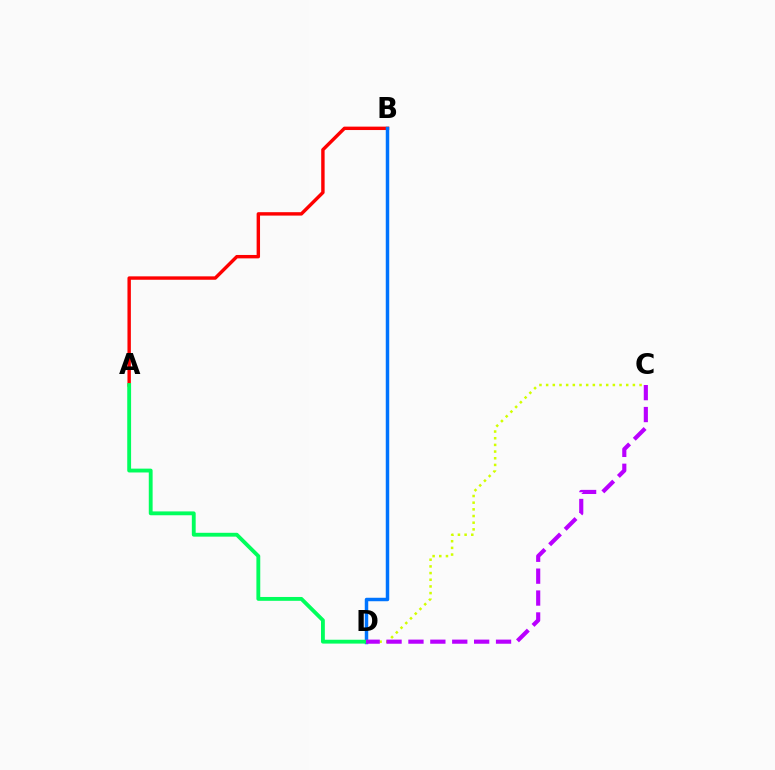{('C', 'D'): [{'color': '#d1ff00', 'line_style': 'dotted', 'thickness': 1.81}, {'color': '#b900ff', 'line_style': 'dashed', 'thickness': 2.97}], ('A', 'B'): [{'color': '#ff0000', 'line_style': 'solid', 'thickness': 2.45}], ('B', 'D'): [{'color': '#0074ff', 'line_style': 'solid', 'thickness': 2.5}], ('A', 'D'): [{'color': '#00ff5c', 'line_style': 'solid', 'thickness': 2.77}]}